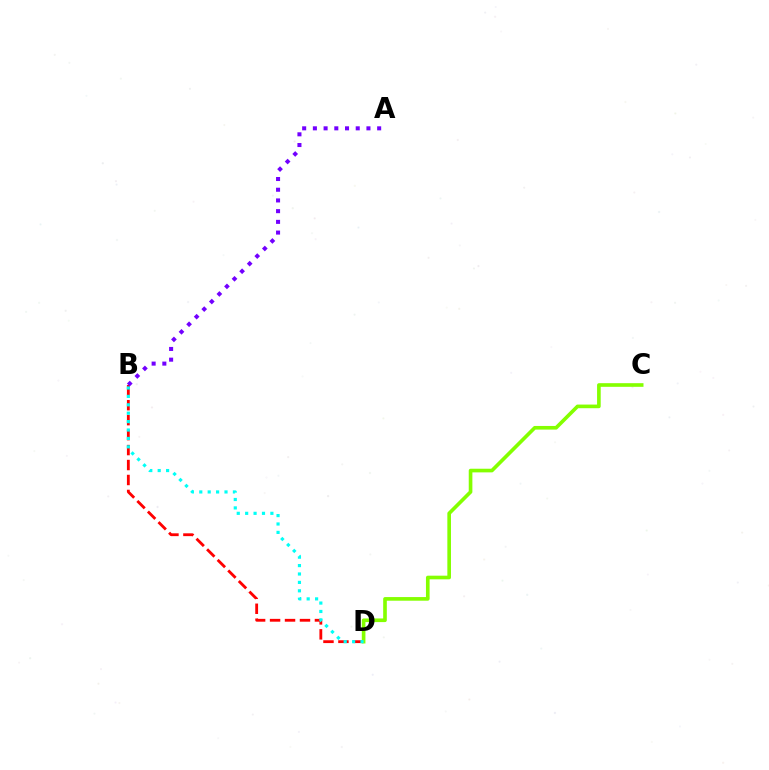{('B', 'D'): [{'color': '#ff0000', 'line_style': 'dashed', 'thickness': 2.03}, {'color': '#00fff6', 'line_style': 'dotted', 'thickness': 2.28}], ('C', 'D'): [{'color': '#84ff00', 'line_style': 'solid', 'thickness': 2.62}], ('A', 'B'): [{'color': '#7200ff', 'line_style': 'dotted', 'thickness': 2.91}]}